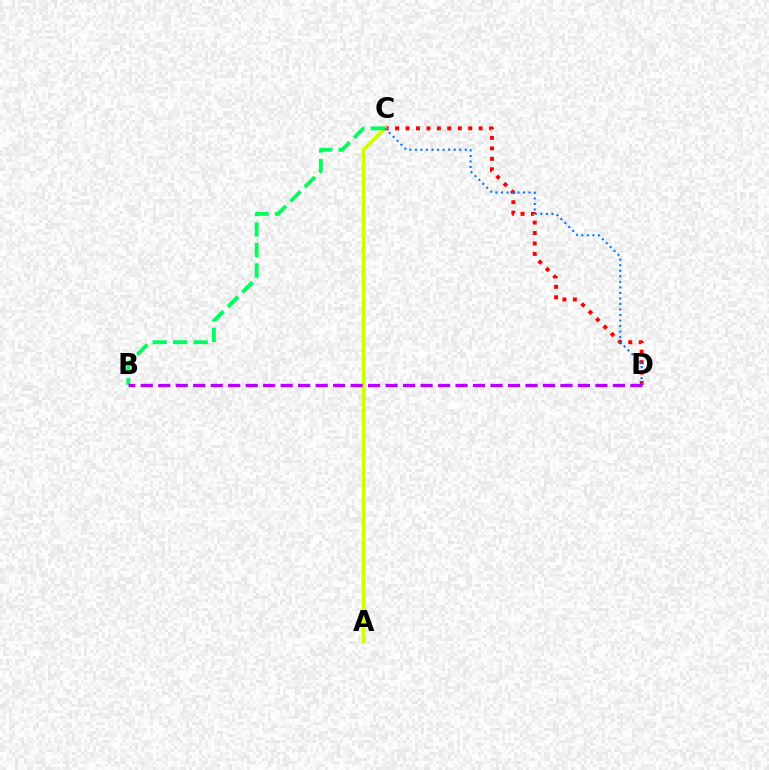{('C', 'D'): [{'color': '#ff0000', 'line_style': 'dotted', 'thickness': 2.84}, {'color': '#0074ff', 'line_style': 'dotted', 'thickness': 1.5}], ('A', 'C'): [{'color': '#d1ff00', 'line_style': 'solid', 'thickness': 2.67}], ('B', 'C'): [{'color': '#00ff5c', 'line_style': 'dashed', 'thickness': 2.79}], ('B', 'D'): [{'color': '#b900ff', 'line_style': 'dashed', 'thickness': 2.38}]}